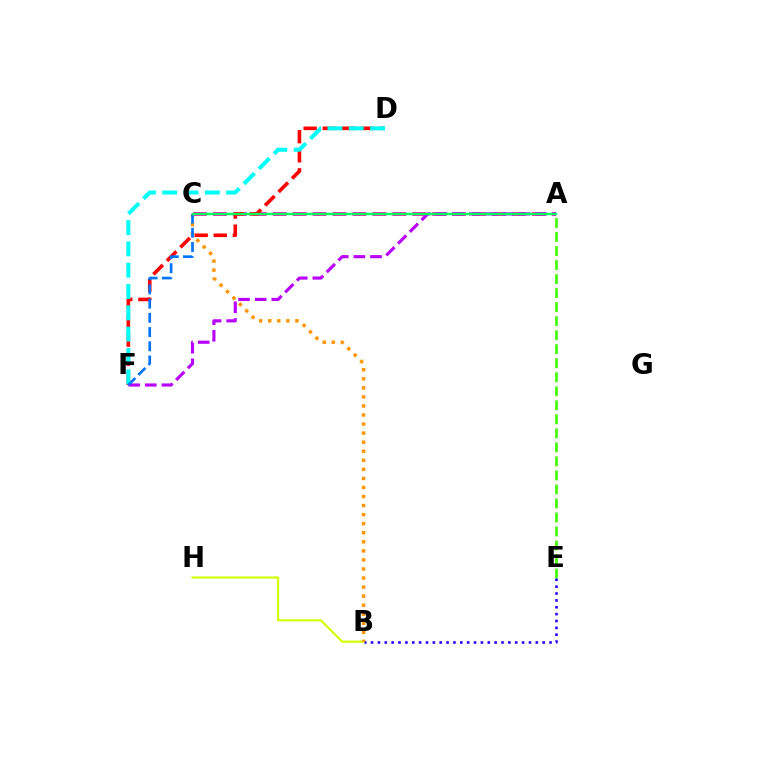{('A', 'E'): [{'color': '#3dff00', 'line_style': 'dashed', 'thickness': 1.91}], ('B', 'H'): [{'color': '#d1ff00', 'line_style': 'solid', 'thickness': 1.54}], ('A', 'C'): [{'color': '#ff00ac', 'line_style': 'dashed', 'thickness': 2.71}, {'color': '#00ff5c', 'line_style': 'solid', 'thickness': 1.72}], ('B', 'E'): [{'color': '#2500ff', 'line_style': 'dotted', 'thickness': 1.87}], ('A', 'F'): [{'color': '#b900ff', 'line_style': 'dashed', 'thickness': 2.26}], ('D', 'F'): [{'color': '#ff0000', 'line_style': 'dashed', 'thickness': 2.59}, {'color': '#00fff6', 'line_style': 'dashed', 'thickness': 2.9}], ('B', 'C'): [{'color': '#ff9400', 'line_style': 'dotted', 'thickness': 2.46}], ('C', 'F'): [{'color': '#0074ff', 'line_style': 'dashed', 'thickness': 1.93}]}